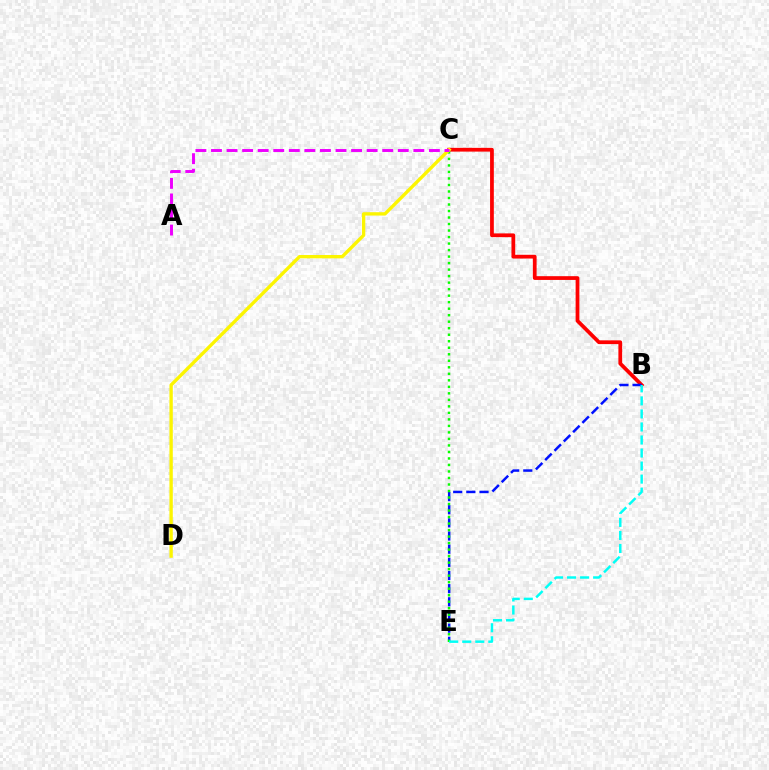{('B', 'C'): [{'color': '#ff0000', 'line_style': 'solid', 'thickness': 2.71}], ('B', 'E'): [{'color': '#0010ff', 'line_style': 'dashed', 'thickness': 1.79}, {'color': '#00fff6', 'line_style': 'dashed', 'thickness': 1.77}], ('C', 'E'): [{'color': '#08ff00', 'line_style': 'dotted', 'thickness': 1.77}], ('C', 'D'): [{'color': '#fcf500', 'line_style': 'solid', 'thickness': 2.41}], ('A', 'C'): [{'color': '#ee00ff', 'line_style': 'dashed', 'thickness': 2.11}]}